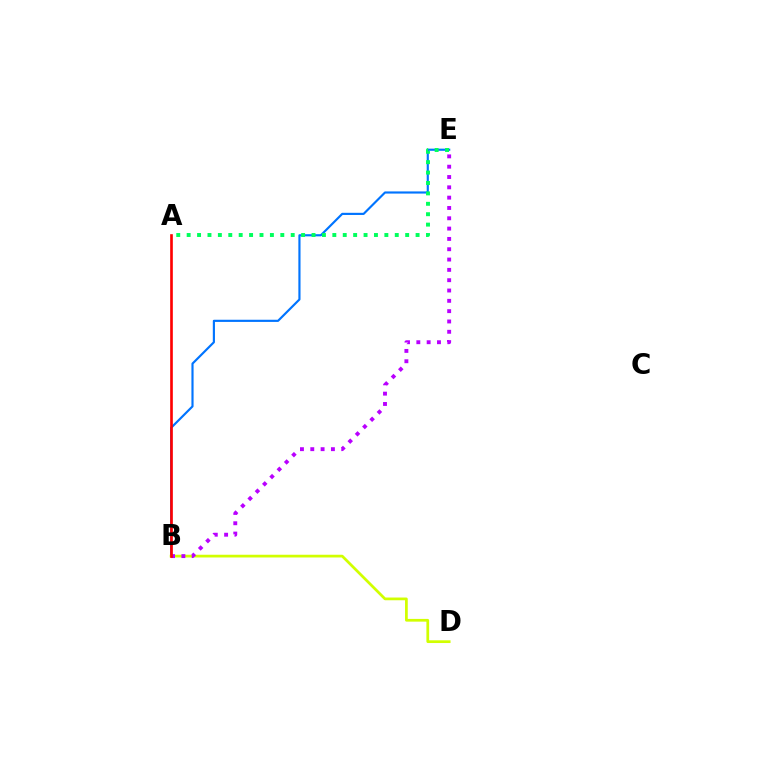{('B', 'E'): [{'color': '#0074ff', 'line_style': 'solid', 'thickness': 1.55}, {'color': '#b900ff', 'line_style': 'dotted', 'thickness': 2.8}], ('B', 'D'): [{'color': '#d1ff00', 'line_style': 'solid', 'thickness': 1.97}], ('A', 'E'): [{'color': '#00ff5c', 'line_style': 'dotted', 'thickness': 2.83}], ('A', 'B'): [{'color': '#ff0000', 'line_style': 'solid', 'thickness': 1.9}]}